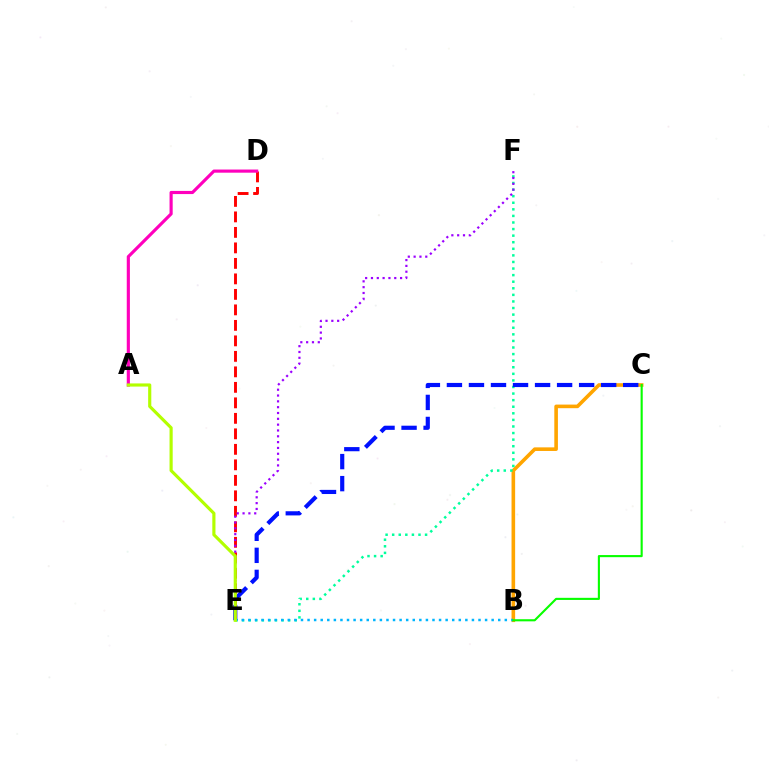{('B', 'C'): [{'color': '#ffa500', 'line_style': 'solid', 'thickness': 2.6}, {'color': '#08ff00', 'line_style': 'solid', 'thickness': 1.53}], ('E', 'F'): [{'color': '#00ff9d', 'line_style': 'dotted', 'thickness': 1.79}, {'color': '#9b00ff', 'line_style': 'dotted', 'thickness': 1.58}], ('C', 'E'): [{'color': '#0010ff', 'line_style': 'dashed', 'thickness': 2.99}], ('D', 'E'): [{'color': '#ff0000', 'line_style': 'dashed', 'thickness': 2.11}], ('A', 'D'): [{'color': '#ff00bd', 'line_style': 'solid', 'thickness': 2.27}], ('B', 'E'): [{'color': '#00b5ff', 'line_style': 'dotted', 'thickness': 1.79}], ('A', 'E'): [{'color': '#b3ff00', 'line_style': 'solid', 'thickness': 2.27}]}